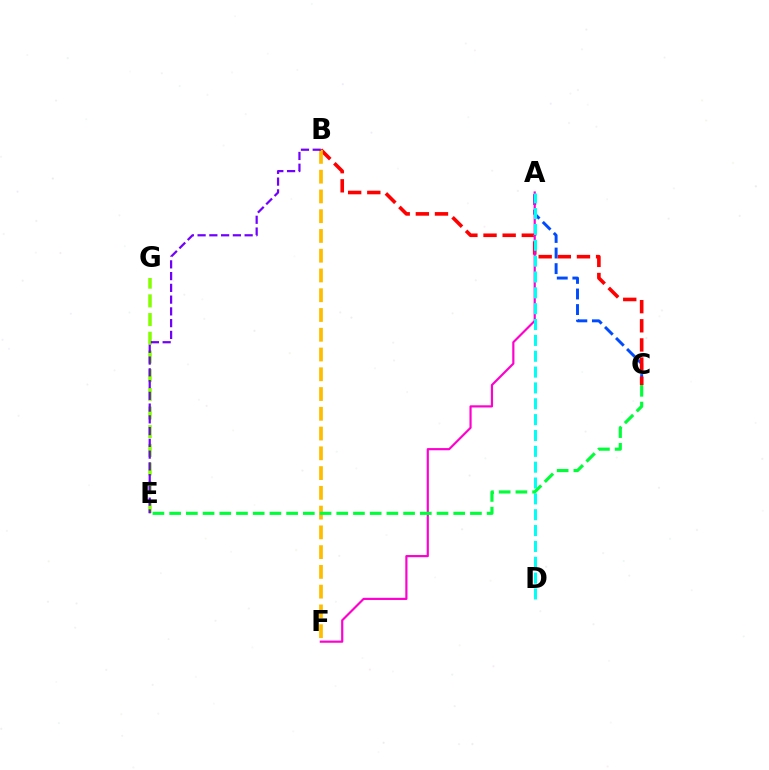{('A', 'C'): [{'color': '#004bff', 'line_style': 'dashed', 'thickness': 2.12}], ('B', 'C'): [{'color': '#ff0000', 'line_style': 'dashed', 'thickness': 2.6}], ('B', 'F'): [{'color': '#ffbd00', 'line_style': 'dashed', 'thickness': 2.68}], ('A', 'F'): [{'color': '#ff00cf', 'line_style': 'solid', 'thickness': 1.57}], ('A', 'D'): [{'color': '#00fff6', 'line_style': 'dashed', 'thickness': 2.15}], ('E', 'G'): [{'color': '#84ff00', 'line_style': 'dashed', 'thickness': 2.54}], ('B', 'E'): [{'color': '#7200ff', 'line_style': 'dashed', 'thickness': 1.6}], ('C', 'E'): [{'color': '#00ff39', 'line_style': 'dashed', 'thickness': 2.27}]}